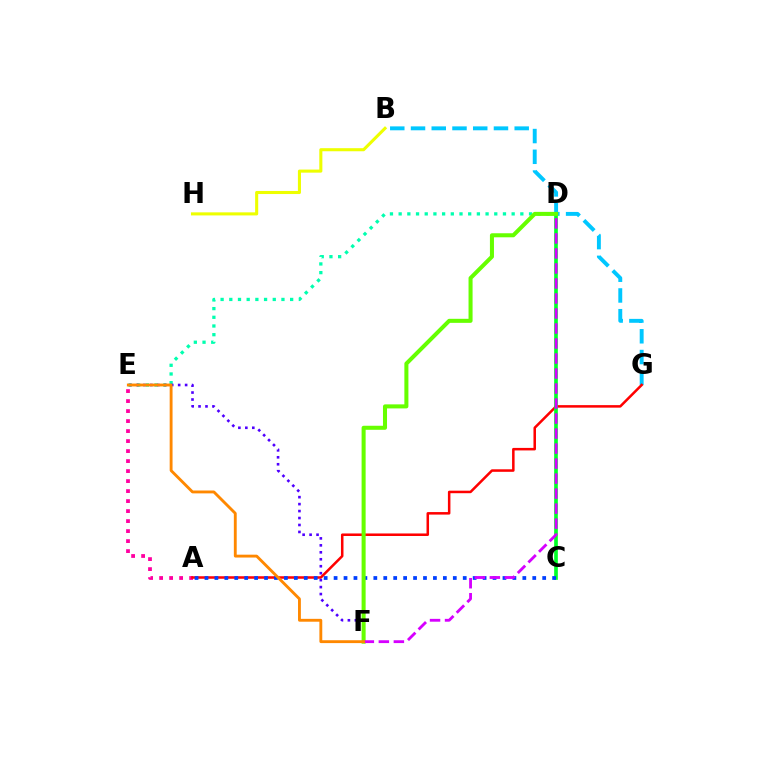{('A', 'E'): [{'color': '#ff00a0', 'line_style': 'dotted', 'thickness': 2.72}], ('B', 'G'): [{'color': '#00c7ff', 'line_style': 'dashed', 'thickness': 2.82}], ('B', 'H'): [{'color': '#eeff00', 'line_style': 'solid', 'thickness': 2.21}], ('D', 'E'): [{'color': '#00ffaf', 'line_style': 'dotted', 'thickness': 2.36}], ('A', 'G'): [{'color': '#ff0000', 'line_style': 'solid', 'thickness': 1.82}], ('C', 'D'): [{'color': '#00ff27', 'line_style': 'solid', 'thickness': 2.64}], ('A', 'C'): [{'color': '#003fff', 'line_style': 'dotted', 'thickness': 2.7}], ('E', 'F'): [{'color': '#4f00ff', 'line_style': 'dotted', 'thickness': 1.89}, {'color': '#ff8800', 'line_style': 'solid', 'thickness': 2.06}], ('D', 'F'): [{'color': '#66ff00', 'line_style': 'solid', 'thickness': 2.91}, {'color': '#d600ff', 'line_style': 'dashed', 'thickness': 2.04}]}